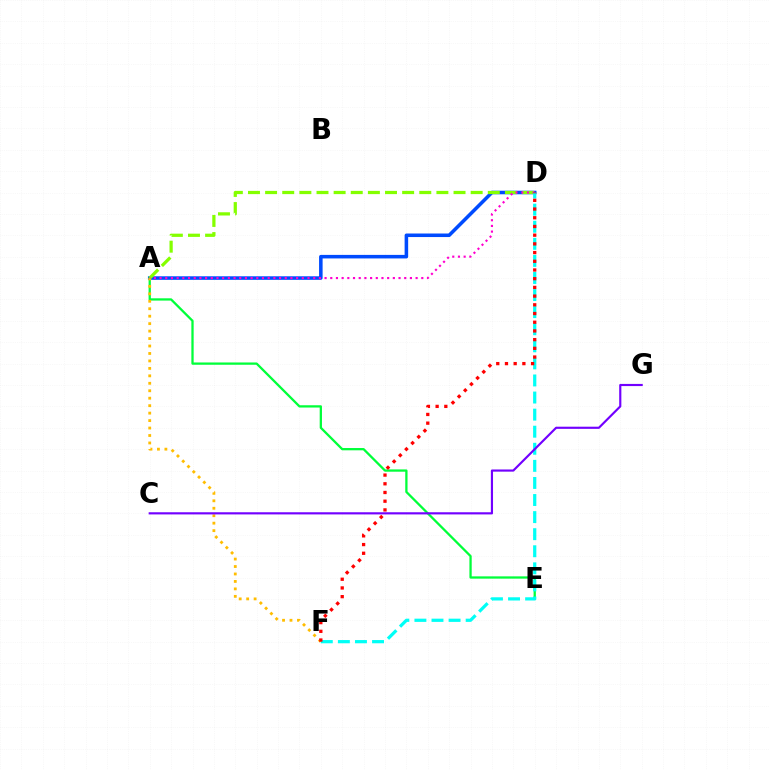{('A', 'D'): [{'color': '#004bff', 'line_style': 'solid', 'thickness': 2.55}, {'color': '#84ff00', 'line_style': 'dashed', 'thickness': 2.33}, {'color': '#ff00cf', 'line_style': 'dotted', 'thickness': 1.55}], ('A', 'E'): [{'color': '#00ff39', 'line_style': 'solid', 'thickness': 1.64}], ('A', 'F'): [{'color': '#ffbd00', 'line_style': 'dotted', 'thickness': 2.03}], ('D', 'F'): [{'color': '#00fff6', 'line_style': 'dashed', 'thickness': 2.32}, {'color': '#ff0000', 'line_style': 'dotted', 'thickness': 2.37}], ('C', 'G'): [{'color': '#7200ff', 'line_style': 'solid', 'thickness': 1.55}]}